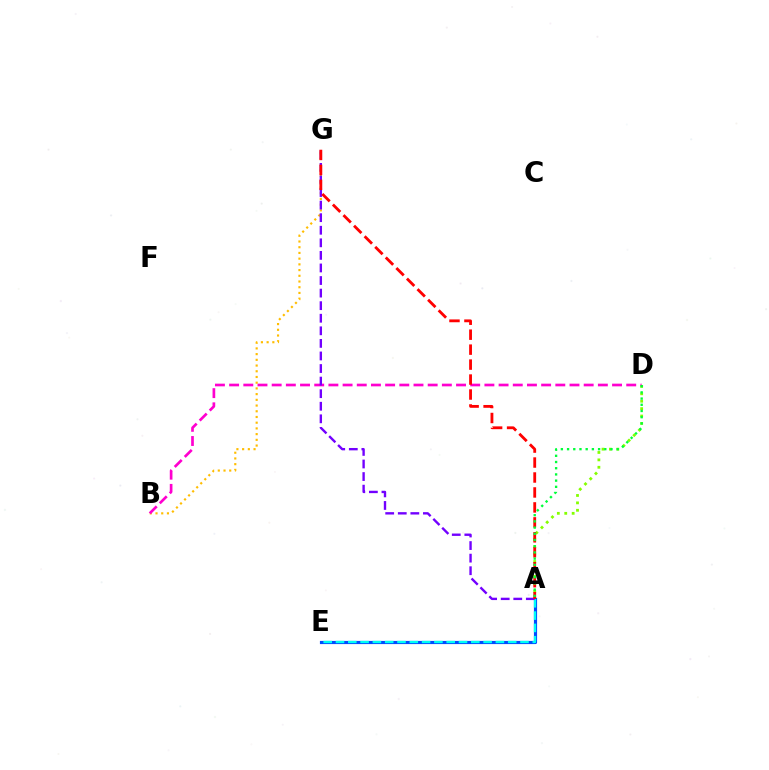{('A', 'D'): [{'color': '#84ff00', 'line_style': 'dotted', 'thickness': 2.01}, {'color': '#00ff39', 'line_style': 'dotted', 'thickness': 1.69}], ('B', 'G'): [{'color': '#ffbd00', 'line_style': 'dotted', 'thickness': 1.55}], ('A', 'E'): [{'color': '#004bff', 'line_style': 'solid', 'thickness': 2.28}, {'color': '#00fff6', 'line_style': 'dashed', 'thickness': 1.67}], ('B', 'D'): [{'color': '#ff00cf', 'line_style': 'dashed', 'thickness': 1.93}], ('A', 'G'): [{'color': '#7200ff', 'line_style': 'dashed', 'thickness': 1.71}, {'color': '#ff0000', 'line_style': 'dashed', 'thickness': 2.03}]}